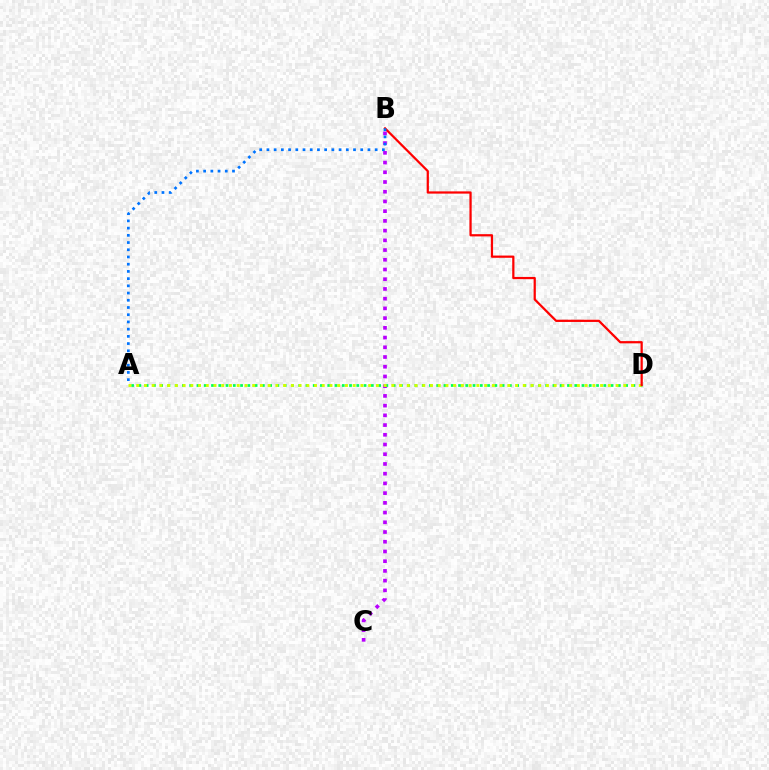{('B', 'C'): [{'color': '#b900ff', 'line_style': 'dotted', 'thickness': 2.64}], ('A', 'D'): [{'color': '#00ff5c', 'line_style': 'dotted', 'thickness': 1.97}, {'color': '#d1ff00', 'line_style': 'dotted', 'thickness': 2.1}], ('B', 'D'): [{'color': '#ff0000', 'line_style': 'solid', 'thickness': 1.61}], ('A', 'B'): [{'color': '#0074ff', 'line_style': 'dotted', 'thickness': 1.96}]}